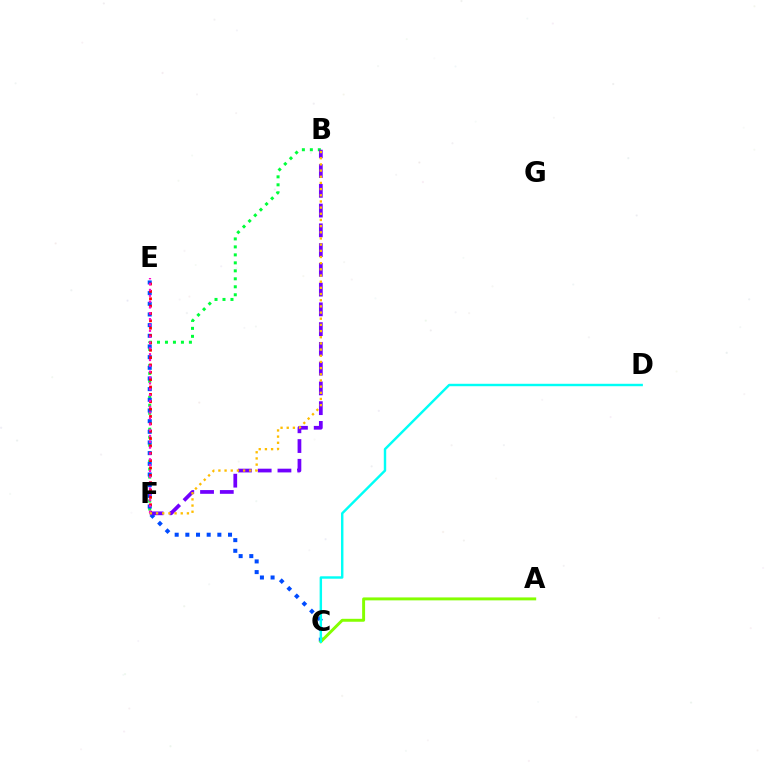{('B', 'F'): [{'color': '#00ff39', 'line_style': 'dotted', 'thickness': 2.17}, {'color': '#7200ff', 'line_style': 'dashed', 'thickness': 2.68}, {'color': '#ffbd00', 'line_style': 'dotted', 'thickness': 1.68}], ('C', 'E'): [{'color': '#004bff', 'line_style': 'dotted', 'thickness': 2.9}], ('A', 'C'): [{'color': '#84ff00', 'line_style': 'solid', 'thickness': 2.12}], ('E', 'F'): [{'color': '#ff0000', 'line_style': 'dotted', 'thickness': 2.0}, {'color': '#ff00cf', 'line_style': 'dotted', 'thickness': 1.59}], ('C', 'D'): [{'color': '#00fff6', 'line_style': 'solid', 'thickness': 1.75}]}